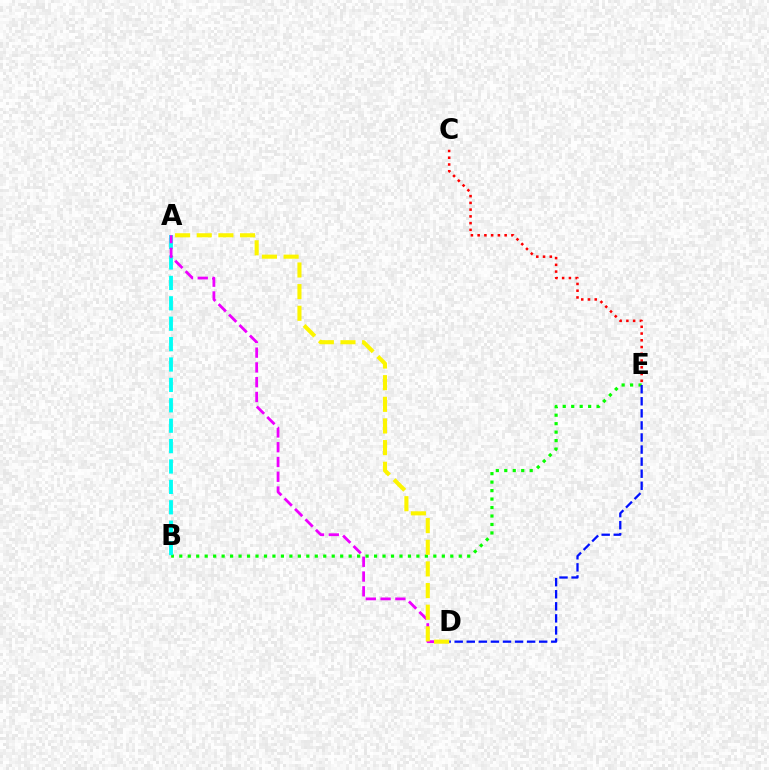{('B', 'E'): [{'color': '#08ff00', 'line_style': 'dotted', 'thickness': 2.3}], ('C', 'E'): [{'color': '#ff0000', 'line_style': 'dotted', 'thickness': 1.83}], ('A', 'B'): [{'color': '#00fff6', 'line_style': 'dashed', 'thickness': 2.77}], ('A', 'D'): [{'color': '#ee00ff', 'line_style': 'dashed', 'thickness': 2.01}, {'color': '#fcf500', 'line_style': 'dashed', 'thickness': 2.94}], ('D', 'E'): [{'color': '#0010ff', 'line_style': 'dashed', 'thickness': 1.64}]}